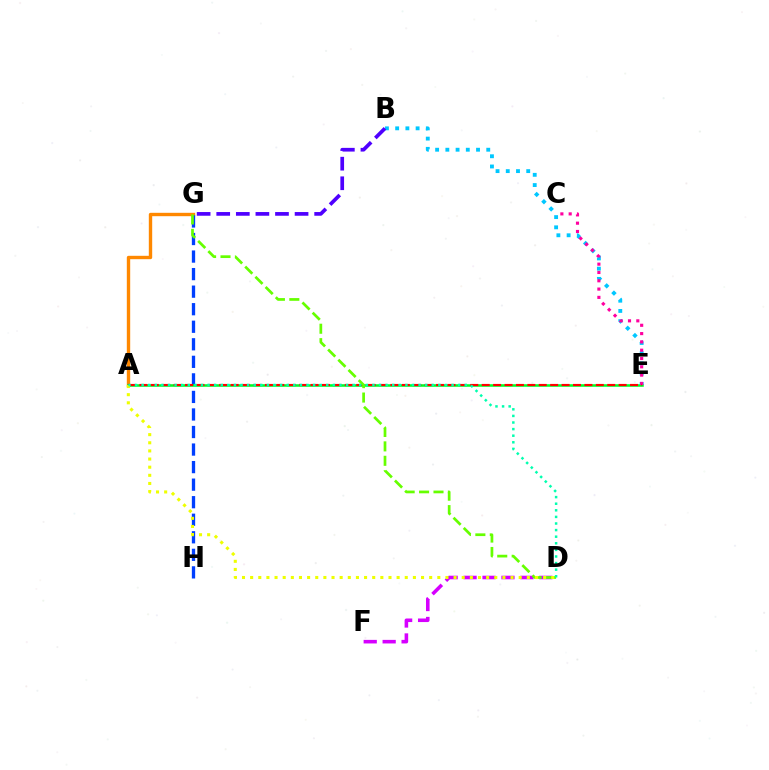{('A', 'G'): [{'color': '#ff8800', 'line_style': 'solid', 'thickness': 2.44}], ('G', 'H'): [{'color': '#003fff', 'line_style': 'dashed', 'thickness': 2.38}], ('A', 'E'): [{'color': '#00ff27', 'line_style': 'solid', 'thickness': 1.85}, {'color': '#ff0000', 'line_style': 'dashed', 'thickness': 1.55}], ('B', 'E'): [{'color': '#00c7ff', 'line_style': 'dotted', 'thickness': 2.78}], ('C', 'E'): [{'color': '#ff00a0', 'line_style': 'dotted', 'thickness': 2.26}], ('D', 'F'): [{'color': '#d600ff', 'line_style': 'dashed', 'thickness': 2.57}], ('B', 'G'): [{'color': '#4f00ff', 'line_style': 'dashed', 'thickness': 2.66}], ('D', 'G'): [{'color': '#66ff00', 'line_style': 'dashed', 'thickness': 1.96}], ('A', 'D'): [{'color': '#eeff00', 'line_style': 'dotted', 'thickness': 2.21}, {'color': '#00ffaf', 'line_style': 'dotted', 'thickness': 1.79}]}